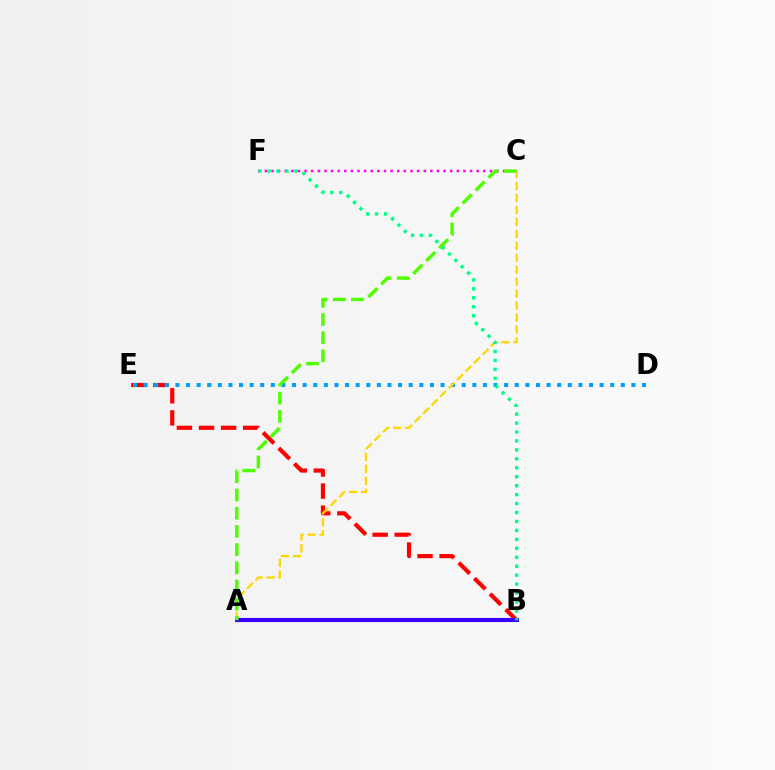{('B', 'E'): [{'color': '#ff0000', 'line_style': 'dashed', 'thickness': 3.0}], ('C', 'F'): [{'color': '#ff00ed', 'line_style': 'dotted', 'thickness': 1.8}], ('D', 'E'): [{'color': '#009eff', 'line_style': 'dotted', 'thickness': 2.88}], ('A', 'C'): [{'color': '#ffd500', 'line_style': 'dashed', 'thickness': 1.62}, {'color': '#4fff00', 'line_style': 'dashed', 'thickness': 2.47}], ('A', 'B'): [{'color': '#3700ff', 'line_style': 'solid', 'thickness': 2.97}], ('B', 'F'): [{'color': '#00ff86', 'line_style': 'dotted', 'thickness': 2.43}]}